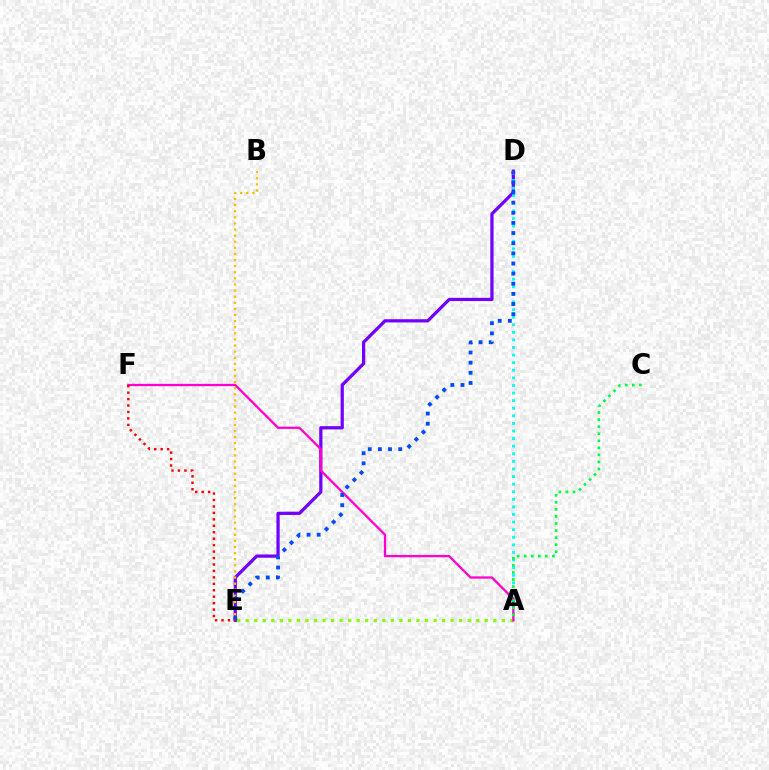{('D', 'E'): [{'color': '#7200ff', 'line_style': 'solid', 'thickness': 2.33}, {'color': '#004bff', 'line_style': 'dotted', 'thickness': 2.76}], ('A', 'E'): [{'color': '#84ff00', 'line_style': 'dotted', 'thickness': 2.32}], ('A', 'D'): [{'color': '#00fff6', 'line_style': 'dotted', 'thickness': 2.06}], ('B', 'E'): [{'color': '#ffbd00', 'line_style': 'dotted', 'thickness': 1.66}], ('A', 'F'): [{'color': '#ff00cf', 'line_style': 'solid', 'thickness': 1.65}], ('A', 'C'): [{'color': '#00ff39', 'line_style': 'dotted', 'thickness': 1.92}], ('E', 'F'): [{'color': '#ff0000', 'line_style': 'dotted', 'thickness': 1.75}]}